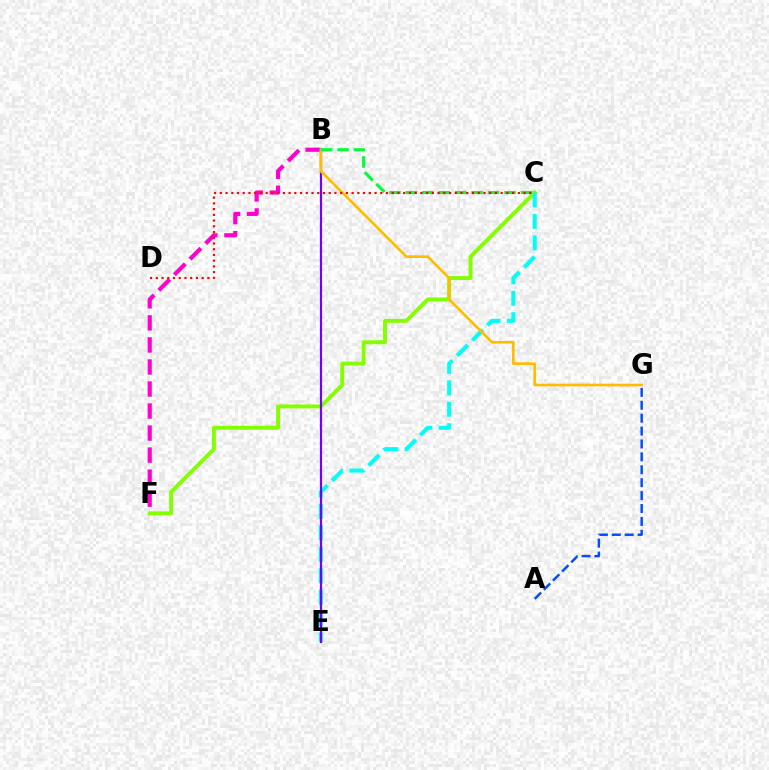{('C', 'F'): [{'color': '#84ff00', 'line_style': 'solid', 'thickness': 2.82}], ('C', 'E'): [{'color': '#00fff6', 'line_style': 'dashed', 'thickness': 2.91}], ('B', 'F'): [{'color': '#ff00cf', 'line_style': 'dashed', 'thickness': 2.99}], ('B', 'E'): [{'color': '#7200ff', 'line_style': 'solid', 'thickness': 1.57}], ('A', 'G'): [{'color': '#004bff', 'line_style': 'dashed', 'thickness': 1.75}], ('B', 'G'): [{'color': '#ffbd00', 'line_style': 'solid', 'thickness': 1.92}], ('B', 'C'): [{'color': '#00ff39', 'line_style': 'dashed', 'thickness': 2.23}], ('C', 'D'): [{'color': '#ff0000', 'line_style': 'dotted', 'thickness': 1.56}]}